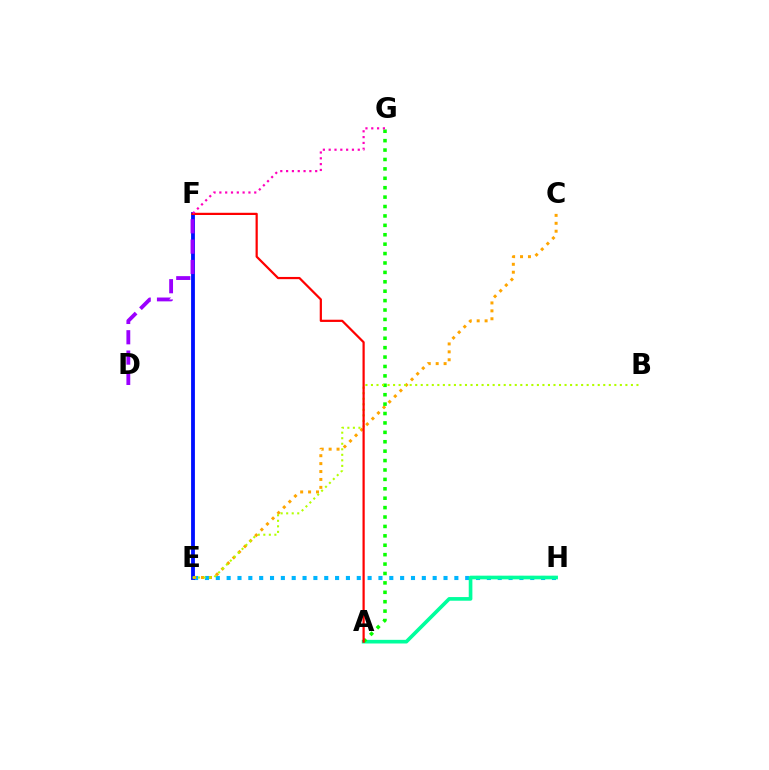{('E', 'H'): [{'color': '#00b5ff', 'line_style': 'dotted', 'thickness': 2.95}], ('E', 'F'): [{'color': '#0010ff', 'line_style': 'solid', 'thickness': 2.75}], ('A', 'H'): [{'color': '#00ff9d', 'line_style': 'solid', 'thickness': 2.63}], ('C', 'E'): [{'color': '#ffa500', 'line_style': 'dotted', 'thickness': 2.15}], ('A', 'G'): [{'color': '#08ff00', 'line_style': 'dotted', 'thickness': 2.56}], ('B', 'E'): [{'color': '#b3ff00', 'line_style': 'dotted', 'thickness': 1.5}], ('A', 'F'): [{'color': '#ff0000', 'line_style': 'solid', 'thickness': 1.6}], ('F', 'G'): [{'color': '#ff00bd', 'line_style': 'dotted', 'thickness': 1.58}], ('D', 'F'): [{'color': '#9b00ff', 'line_style': 'dashed', 'thickness': 2.76}]}